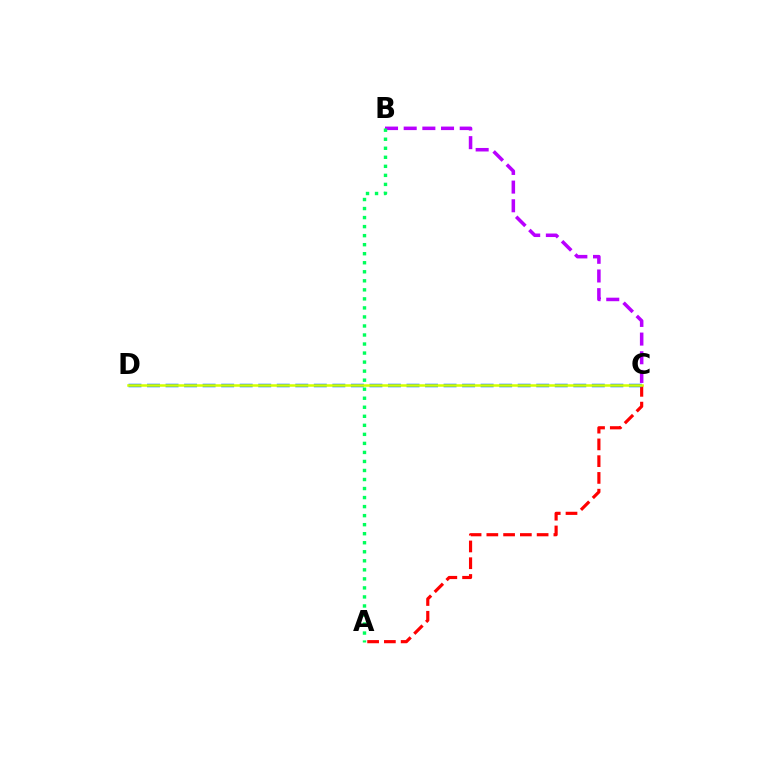{('B', 'C'): [{'color': '#b900ff', 'line_style': 'dashed', 'thickness': 2.54}], ('A', 'C'): [{'color': '#ff0000', 'line_style': 'dashed', 'thickness': 2.28}], ('C', 'D'): [{'color': '#0074ff', 'line_style': 'dashed', 'thickness': 2.52}, {'color': '#d1ff00', 'line_style': 'solid', 'thickness': 1.81}], ('A', 'B'): [{'color': '#00ff5c', 'line_style': 'dotted', 'thickness': 2.45}]}